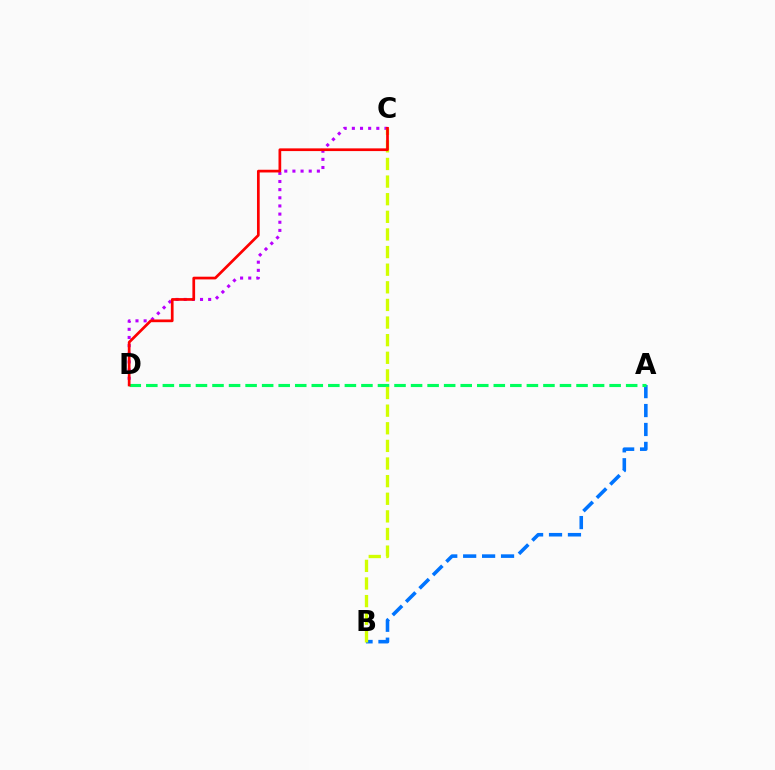{('C', 'D'): [{'color': '#b900ff', 'line_style': 'dotted', 'thickness': 2.21}, {'color': '#ff0000', 'line_style': 'solid', 'thickness': 1.95}], ('A', 'B'): [{'color': '#0074ff', 'line_style': 'dashed', 'thickness': 2.57}], ('A', 'D'): [{'color': '#00ff5c', 'line_style': 'dashed', 'thickness': 2.25}], ('B', 'C'): [{'color': '#d1ff00', 'line_style': 'dashed', 'thickness': 2.39}]}